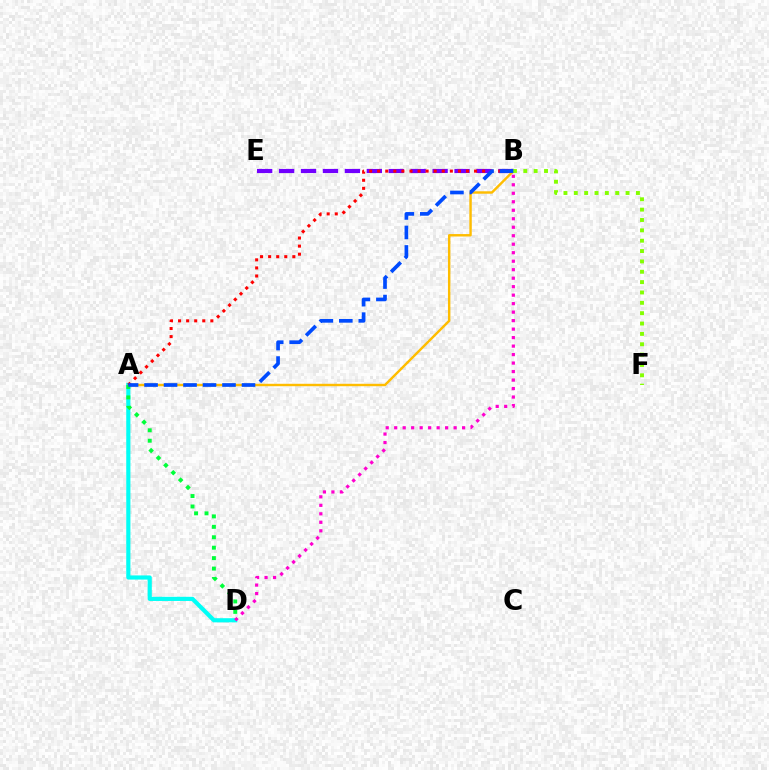{('B', 'E'): [{'color': '#7200ff', 'line_style': 'dashed', 'thickness': 2.98}], ('A', 'B'): [{'color': '#ffbd00', 'line_style': 'solid', 'thickness': 1.74}, {'color': '#ff0000', 'line_style': 'dotted', 'thickness': 2.19}, {'color': '#004bff', 'line_style': 'dashed', 'thickness': 2.65}], ('A', 'D'): [{'color': '#00fff6', 'line_style': 'solid', 'thickness': 2.99}, {'color': '#00ff39', 'line_style': 'dotted', 'thickness': 2.84}], ('B', 'D'): [{'color': '#ff00cf', 'line_style': 'dotted', 'thickness': 2.31}], ('B', 'F'): [{'color': '#84ff00', 'line_style': 'dotted', 'thickness': 2.81}]}